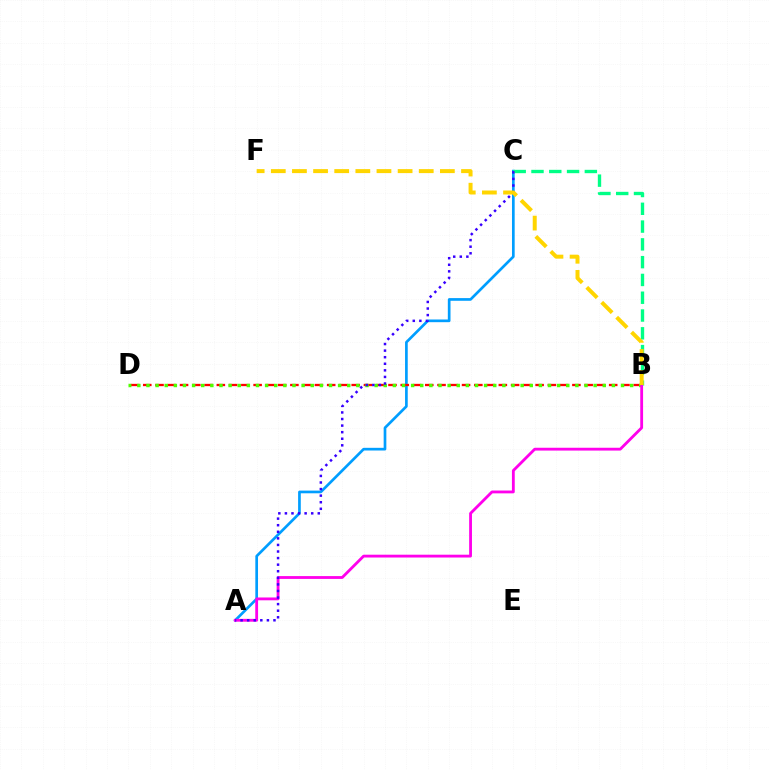{('A', 'C'): [{'color': '#009eff', 'line_style': 'solid', 'thickness': 1.93}, {'color': '#3700ff', 'line_style': 'dotted', 'thickness': 1.79}], ('B', 'D'): [{'color': '#ff0000', 'line_style': 'dashed', 'thickness': 1.67}, {'color': '#4fff00', 'line_style': 'dotted', 'thickness': 2.48}], ('B', 'C'): [{'color': '#00ff86', 'line_style': 'dashed', 'thickness': 2.42}], ('A', 'B'): [{'color': '#ff00ed', 'line_style': 'solid', 'thickness': 2.03}], ('B', 'F'): [{'color': '#ffd500', 'line_style': 'dashed', 'thickness': 2.87}]}